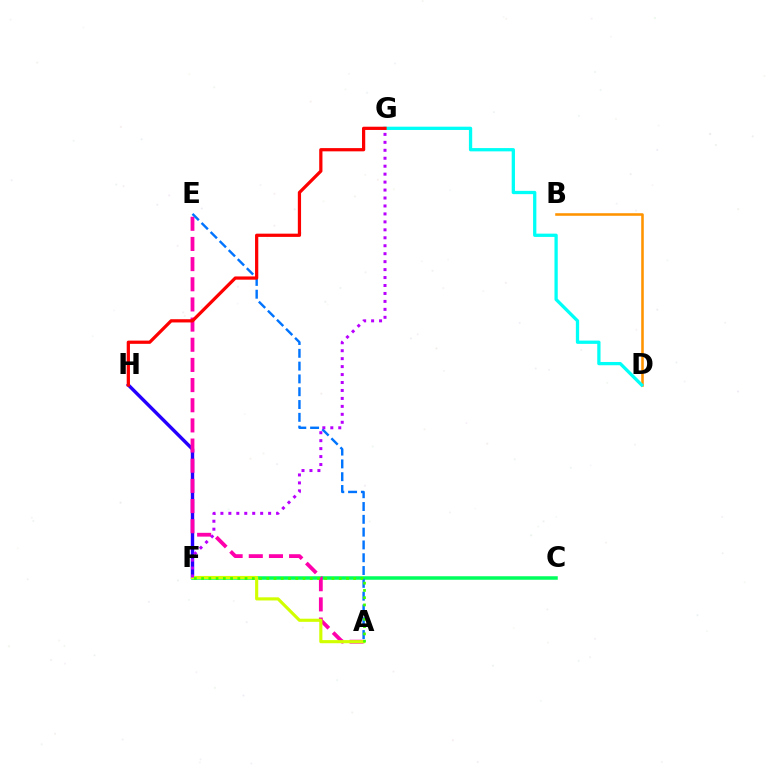{('F', 'H'): [{'color': '#2500ff', 'line_style': 'solid', 'thickness': 2.45}], ('B', 'D'): [{'color': '#ff9400', 'line_style': 'solid', 'thickness': 1.85}], ('C', 'F'): [{'color': '#00ff5c', 'line_style': 'solid', 'thickness': 2.53}], ('A', 'E'): [{'color': '#ff00ac', 'line_style': 'dashed', 'thickness': 2.74}, {'color': '#0074ff', 'line_style': 'dashed', 'thickness': 1.74}], ('D', 'G'): [{'color': '#00fff6', 'line_style': 'solid', 'thickness': 2.36}], ('G', 'H'): [{'color': '#ff0000', 'line_style': 'solid', 'thickness': 2.33}], ('A', 'F'): [{'color': '#d1ff00', 'line_style': 'solid', 'thickness': 2.26}, {'color': '#3dff00', 'line_style': 'dotted', 'thickness': 1.97}], ('F', 'G'): [{'color': '#b900ff', 'line_style': 'dotted', 'thickness': 2.16}]}